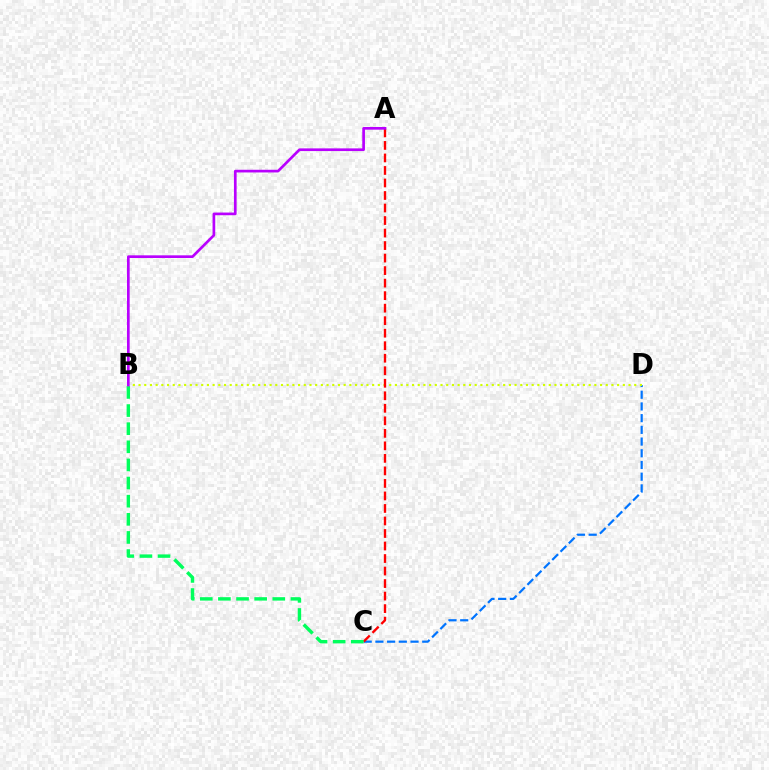{('C', 'D'): [{'color': '#0074ff', 'line_style': 'dashed', 'thickness': 1.59}], ('B', 'D'): [{'color': '#d1ff00', 'line_style': 'dotted', 'thickness': 1.55}], ('A', 'C'): [{'color': '#ff0000', 'line_style': 'dashed', 'thickness': 1.7}], ('B', 'C'): [{'color': '#00ff5c', 'line_style': 'dashed', 'thickness': 2.46}], ('A', 'B'): [{'color': '#b900ff', 'line_style': 'solid', 'thickness': 1.93}]}